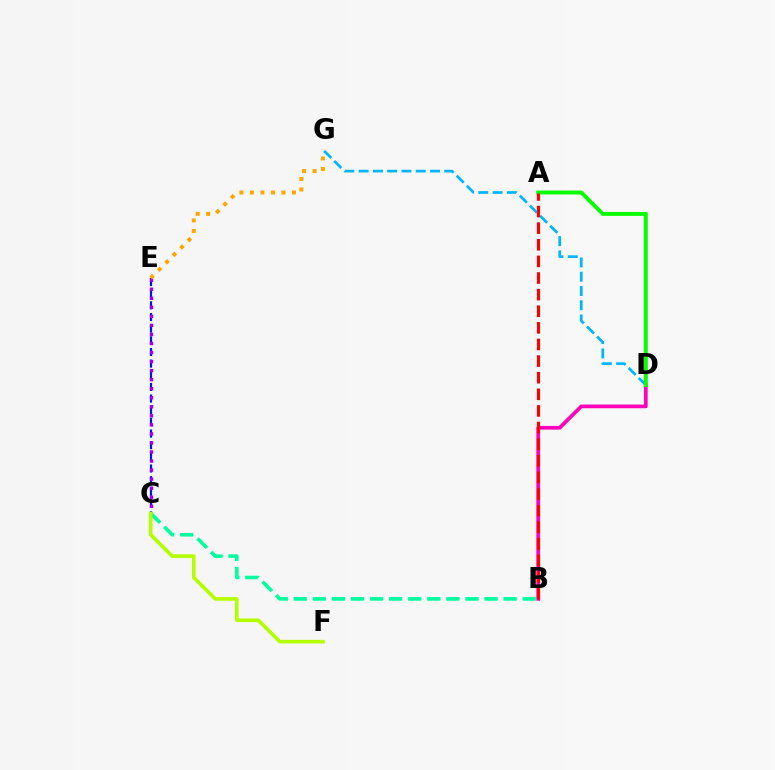{('C', 'E'): [{'color': '#0010ff', 'line_style': 'dashed', 'thickness': 1.58}, {'color': '#9b00ff', 'line_style': 'dotted', 'thickness': 2.46}], ('E', 'G'): [{'color': '#ffa500', 'line_style': 'dotted', 'thickness': 2.85}], ('B', 'D'): [{'color': '#ff00bd', 'line_style': 'solid', 'thickness': 2.67}], ('B', 'C'): [{'color': '#00ff9d', 'line_style': 'dashed', 'thickness': 2.59}], ('D', 'G'): [{'color': '#00b5ff', 'line_style': 'dashed', 'thickness': 1.94}], ('C', 'F'): [{'color': '#b3ff00', 'line_style': 'solid', 'thickness': 2.62}], ('A', 'D'): [{'color': '#08ff00', 'line_style': 'solid', 'thickness': 2.84}], ('A', 'B'): [{'color': '#ff0000', 'line_style': 'dashed', 'thickness': 2.26}]}